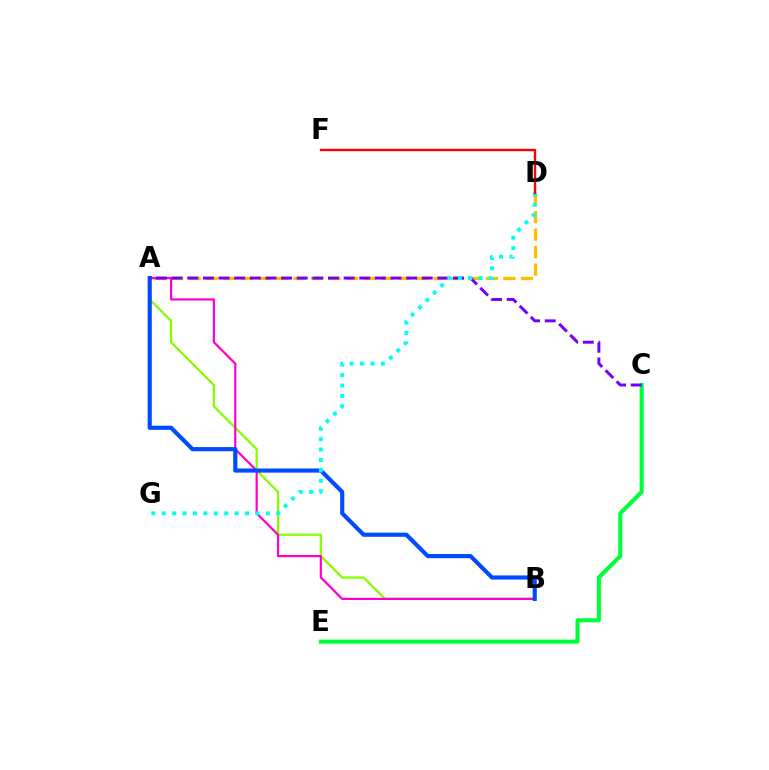{('A', 'B'): [{'color': '#84ff00', 'line_style': 'solid', 'thickness': 1.62}, {'color': '#ff00cf', 'line_style': 'solid', 'thickness': 1.61}, {'color': '#004bff', 'line_style': 'solid', 'thickness': 2.99}], ('A', 'D'): [{'color': '#ffbd00', 'line_style': 'dashed', 'thickness': 2.38}], ('C', 'E'): [{'color': '#00ff39', 'line_style': 'solid', 'thickness': 2.93}], ('A', 'C'): [{'color': '#7200ff', 'line_style': 'dashed', 'thickness': 2.12}], ('D', 'G'): [{'color': '#00fff6', 'line_style': 'dotted', 'thickness': 2.83}], ('D', 'F'): [{'color': '#ff0000', 'line_style': 'solid', 'thickness': 1.71}]}